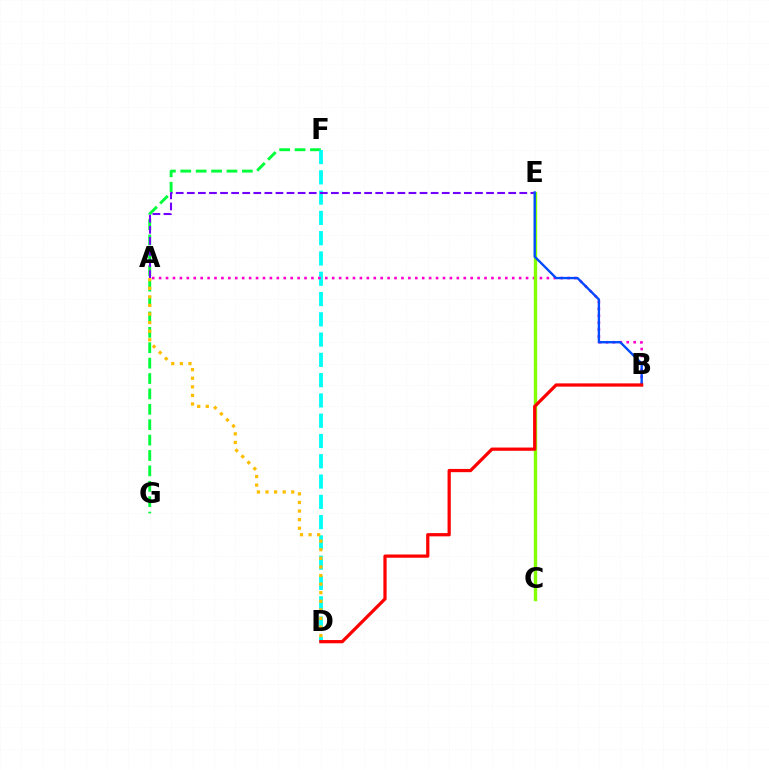{('F', 'G'): [{'color': '#00ff39', 'line_style': 'dashed', 'thickness': 2.09}], ('D', 'F'): [{'color': '#00fff6', 'line_style': 'dashed', 'thickness': 2.75}], ('A', 'D'): [{'color': '#ffbd00', 'line_style': 'dotted', 'thickness': 2.33}], ('A', 'B'): [{'color': '#ff00cf', 'line_style': 'dotted', 'thickness': 1.88}], ('A', 'E'): [{'color': '#7200ff', 'line_style': 'dashed', 'thickness': 1.51}], ('C', 'E'): [{'color': '#84ff00', 'line_style': 'solid', 'thickness': 2.44}], ('B', 'E'): [{'color': '#004bff', 'line_style': 'solid', 'thickness': 1.69}], ('B', 'D'): [{'color': '#ff0000', 'line_style': 'solid', 'thickness': 2.33}]}